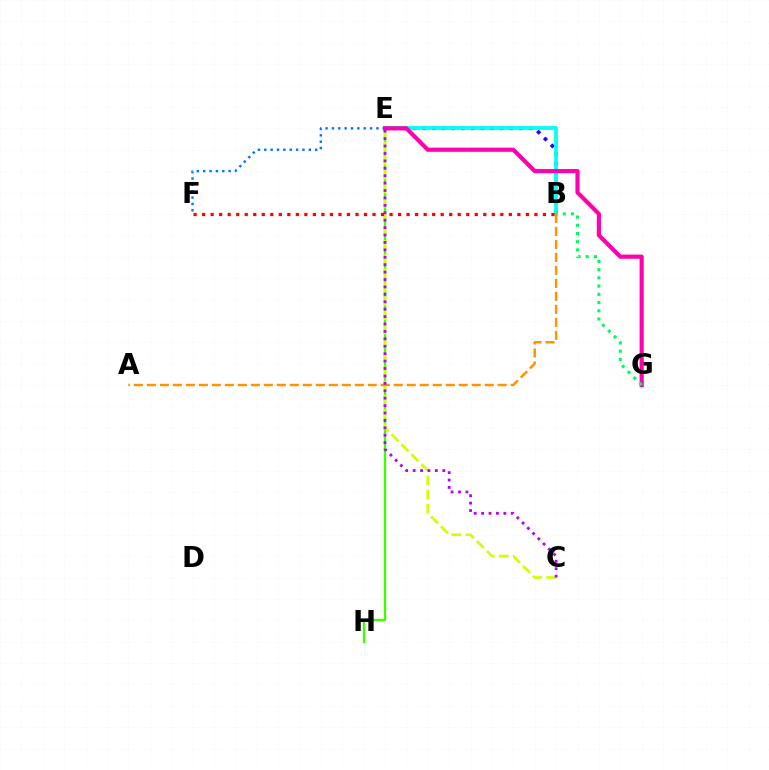{('E', 'F'): [{'color': '#0074ff', 'line_style': 'dotted', 'thickness': 1.73}], ('E', 'H'): [{'color': '#3dff00', 'line_style': 'solid', 'thickness': 1.69}], ('C', 'E'): [{'color': '#d1ff00', 'line_style': 'dashed', 'thickness': 1.91}, {'color': '#b900ff', 'line_style': 'dotted', 'thickness': 2.01}], ('B', 'E'): [{'color': '#2500ff', 'line_style': 'dotted', 'thickness': 2.63}, {'color': '#00fff6', 'line_style': 'solid', 'thickness': 2.69}], ('E', 'G'): [{'color': '#ff00ac', 'line_style': 'solid', 'thickness': 2.99}], ('B', 'G'): [{'color': '#00ff5c', 'line_style': 'dotted', 'thickness': 2.23}], ('B', 'F'): [{'color': '#ff0000', 'line_style': 'dotted', 'thickness': 2.31}], ('A', 'B'): [{'color': '#ff9400', 'line_style': 'dashed', 'thickness': 1.77}]}